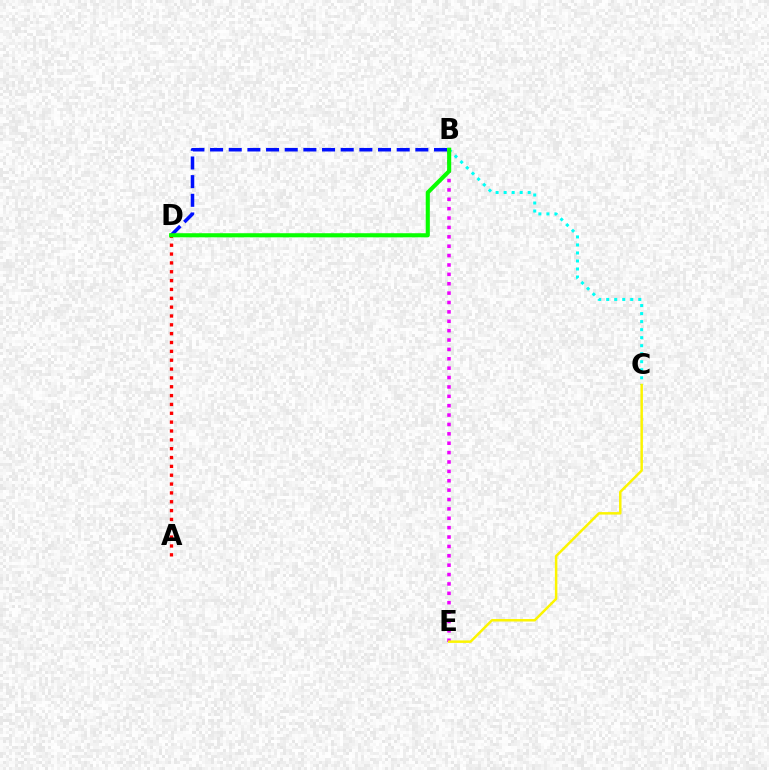{('B', 'C'): [{'color': '#00fff6', 'line_style': 'dotted', 'thickness': 2.18}], ('B', 'E'): [{'color': '#ee00ff', 'line_style': 'dotted', 'thickness': 2.55}], ('B', 'D'): [{'color': '#0010ff', 'line_style': 'dashed', 'thickness': 2.54}, {'color': '#08ff00', 'line_style': 'solid', 'thickness': 2.95}], ('C', 'E'): [{'color': '#fcf500', 'line_style': 'solid', 'thickness': 1.79}], ('A', 'D'): [{'color': '#ff0000', 'line_style': 'dotted', 'thickness': 2.4}]}